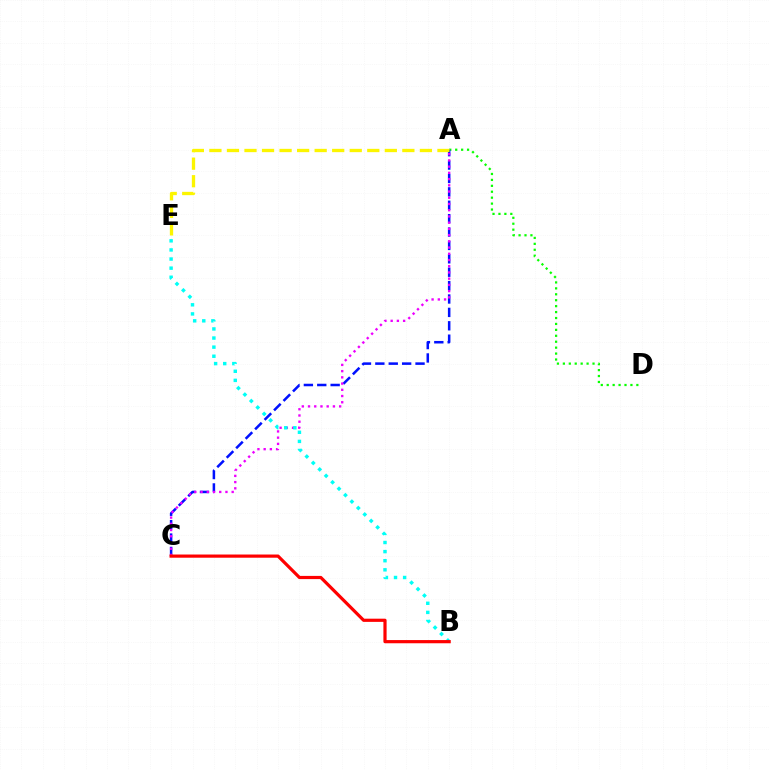{('A', 'D'): [{'color': '#08ff00', 'line_style': 'dotted', 'thickness': 1.61}], ('A', 'C'): [{'color': '#0010ff', 'line_style': 'dashed', 'thickness': 1.82}, {'color': '#ee00ff', 'line_style': 'dotted', 'thickness': 1.69}], ('A', 'E'): [{'color': '#fcf500', 'line_style': 'dashed', 'thickness': 2.38}], ('B', 'E'): [{'color': '#00fff6', 'line_style': 'dotted', 'thickness': 2.47}], ('B', 'C'): [{'color': '#ff0000', 'line_style': 'solid', 'thickness': 2.3}]}